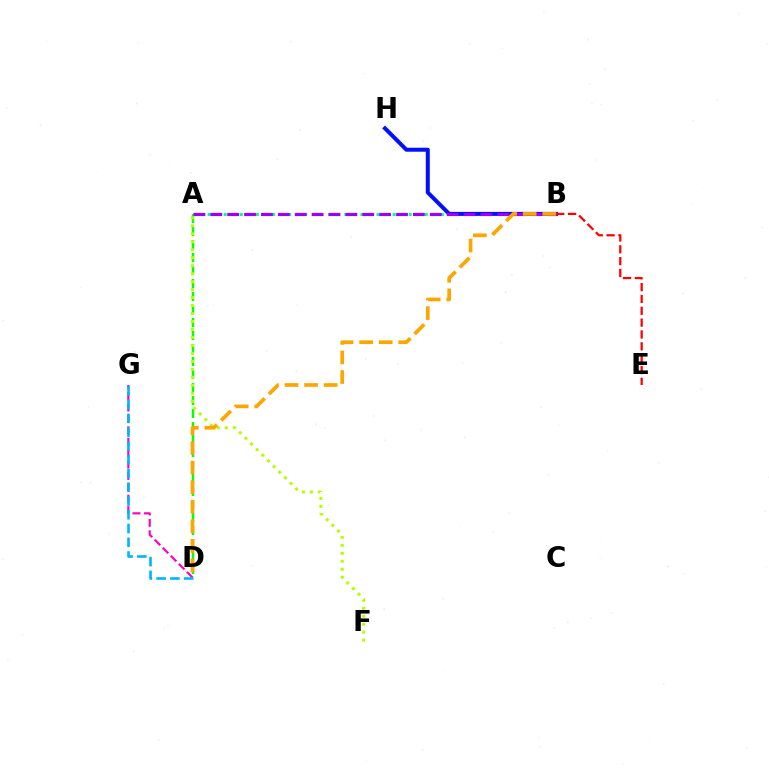{('D', 'G'): [{'color': '#ff00bd', 'line_style': 'dashed', 'thickness': 1.55}, {'color': '#00b5ff', 'line_style': 'dashed', 'thickness': 1.87}], ('A', 'D'): [{'color': '#08ff00', 'line_style': 'dashed', 'thickness': 1.77}], ('A', 'B'): [{'color': '#00ff9d', 'line_style': 'dotted', 'thickness': 2.19}, {'color': '#9b00ff', 'line_style': 'dashed', 'thickness': 2.29}], ('B', 'H'): [{'color': '#0010ff', 'line_style': 'solid', 'thickness': 2.88}], ('B', 'E'): [{'color': '#ff0000', 'line_style': 'dashed', 'thickness': 1.61}], ('A', 'F'): [{'color': '#b3ff00', 'line_style': 'dotted', 'thickness': 2.17}], ('B', 'D'): [{'color': '#ffa500', 'line_style': 'dashed', 'thickness': 2.66}]}